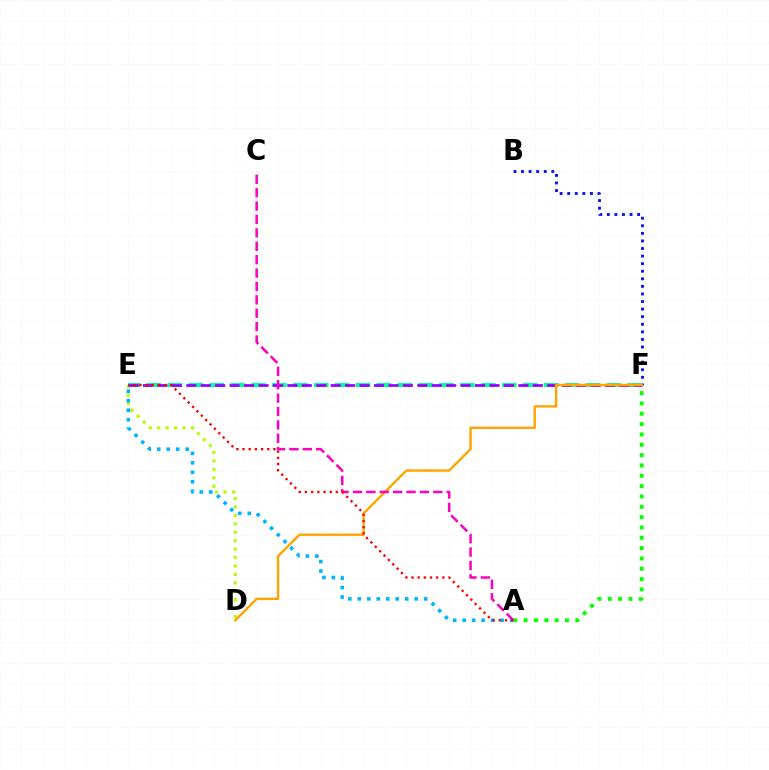{('D', 'E'): [{'color': '#b3ff00', 'line_style': 'dotted', 'thickness': 2.29}], ('A', 'F'): [{'color': '#08ff00', 'line_style': 'dotted', 'thickness': 2.81}], ('B', 'F'): [{'color': '#0010ff', 'line_style': 'dotted', 'thickness': 2.06}], ('A', 'E'): [{'color': '#00b5ff', 'line_style': 'dotted', 'thickness': 2.57}, {'color': '#ff0000', 'line_style': 'dotted', 'thickness': 1.68}], ('E', 'F'): [{'color': '#00ff9d', 'line_style': 'dashed', 'thickness': 2.84}, {'color': '#9b00ff', 'line_style': 'dashed', 'thickness': 1.96}], ('D', 'F'): [{'color': '#ffa500', 'line_style': 'solid', 'thickness': 1.73}], ('A', 'C'): [{'color': '#ff00bd', 'line_style': 'dashed', 'thickness': 1.82}]}